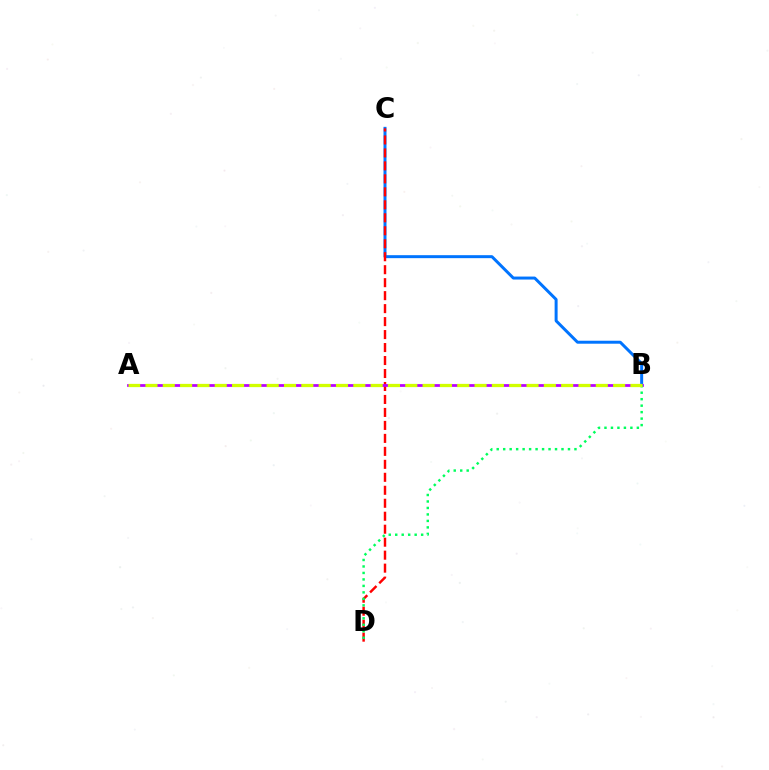{('B', 'C'): [{'color': '#0074ff', 'line_style': 'solid', 'thickness': 2.14}], ('C', 'D'): [{'color': '#ff0000', 'line_style': 'dashed', 'thickness': 1.76}], ('A', 'B'): [{'color': '#b900ff', 'line_style': 'solid', 'thickness': 1.99}, {'color': '#d1ff00', 'line_style': 'dashed', 'thickness': 2.35}], ('B', 'D'): [{'color': '#00ff5c', 'line_style': 'dotted', 'thickness': 1.76}]}